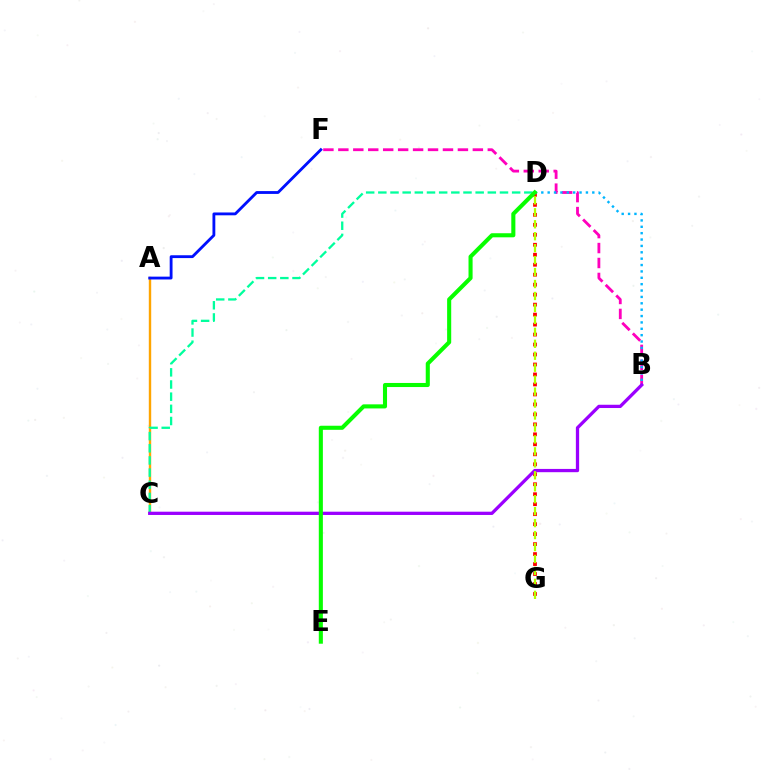{('D', 'G'): [{'color': '#ff0000', 'line_style': 'dotted', 'thickness': 2.71}, {'color': '#b3ff00', 'line_style': 'dashed', 'thickness': 1.62}], ('B', 'F'): [{'color': '#ff00bd', 'line_style': 'dashed', 'thickness': 2.03}], ('A', 'C'): [{'color': '#ffa500', 'line_style': 'solid', 'thickness': 1.73}], ('C', 'D'): [{'color': '#00ff9d', 'line_style': 'dashed', 'thickness': 1.65}], ('B', 'C'): [{'color': '#9b00ff', 'line_style': 'solid', 'thickness': 2.35}], ('A', 'F'): [{'color': '#0010ff', 'line_style': 'solid', 'thickness': 2.04}], ('B', 'D'): [{'color': '#00b5ff', 'line_style': 'dotted', 'thickness': 1.73}], ('D', 'E'): [{'color': '#08ff00', 'line_style': 'solid', 'thickness': 2.94}]}